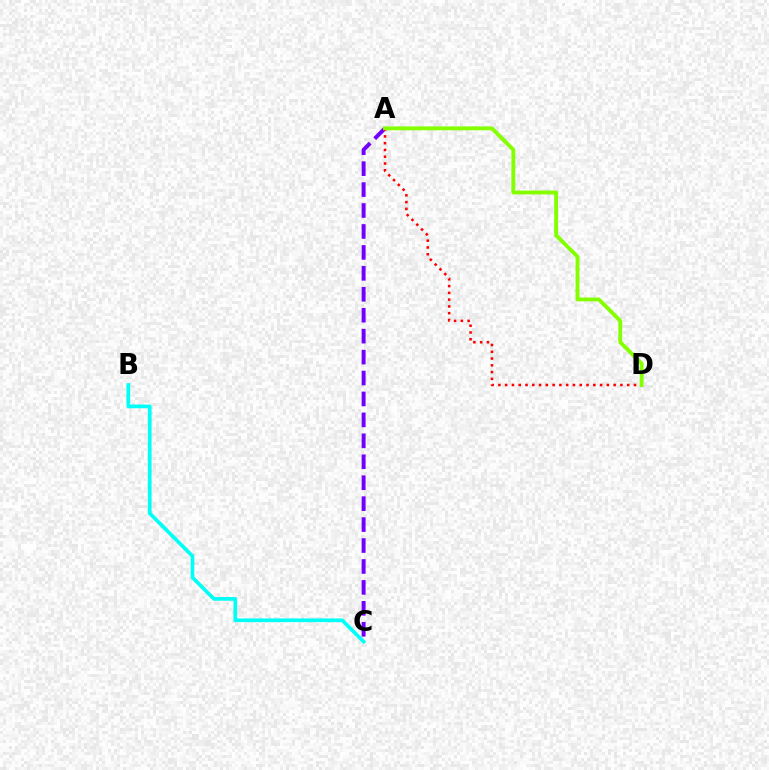{('B', 'C'): [{'color': '#00fff6', 'line_style': 'solid', 'thickness': 2.65}], ('A', 'C'): [{'color': '#7200ff', 'line_style': 'dashed', 'thickness': 2.84}], ('A', 'D'): [{'color': '#ff0000', 'line_style': 'dotted', 'thickness': 1.84}, {'color': '#84ff00', 'line_style': 'solid', 'thickness': 2.78}]}